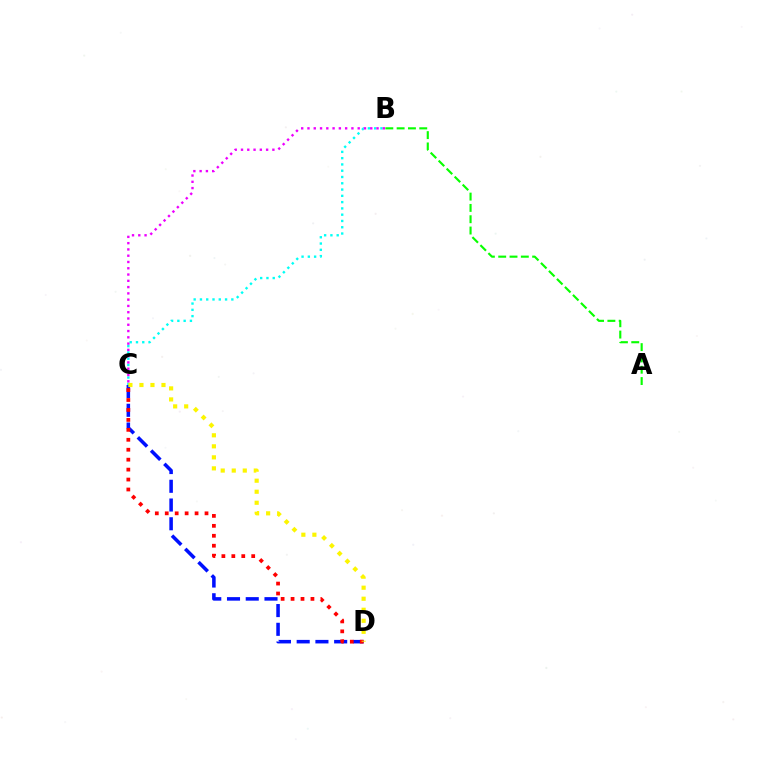{('C', 'D'): [{'color': '#0010ff', 'line_style': 'dashed', 'thickness': 2.55}, {'color': '#ff0000', 'line_style': 'dotted', 'thickness': 2.7}, {'color': '#fcf500', 'line_style': 'dotted', 'thickness': 2.99}], ('B', 'C'): [{'color': '#00fff6', 'line_style': 'dotted', 'thickness': 1.71}, {'color': '#ee00ff', 'line_style': 'dotted', 'thickness': 1.71}], ('A', 'B'): [{'color': '#08ff00', 'line_style': 'dashed', 'thickness': 1.54}]}